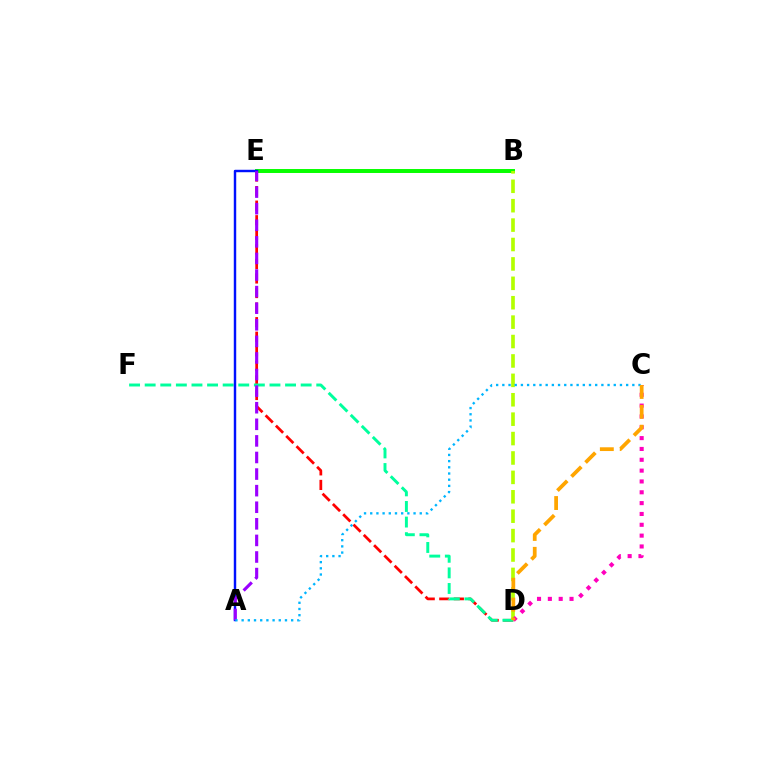{('D', 'E'): [{'color': '#ff0000', 'line_style': 'dashed', 'thickness': 1.98}], ('D', 'F'): [{'color': '#00ff9d', 'line_style': 'dashed', 'thickness': 2.12}], ('B', 'E'): [{'color': '#08ff00', 'line_style': 'solid', 'thickness': 2.85}], ('B', 'D'): [{'color': '#b3ff00', 'line_style': 'dashed', 'thickness': 2.64}], ('A', 'E'): [{'color': '#0010ff', 'line_style': 'solid', 'thickness': 1.76}, {'color': '#9b00ff', 'line_style': 'dashed', 'thickness': 2.25}], ('C', 'D'): [{'color': '#ff00bd', 'line_style': 'dotted', 'thickness': 2.94}, {'color': '#ffa500', 'line_style': 'dashed', 'thickness': 2.7}], ('A', 'C'): [{'color': '#00b5ff', 'line_style': 'dotted', 'thickness': 1.68}]}